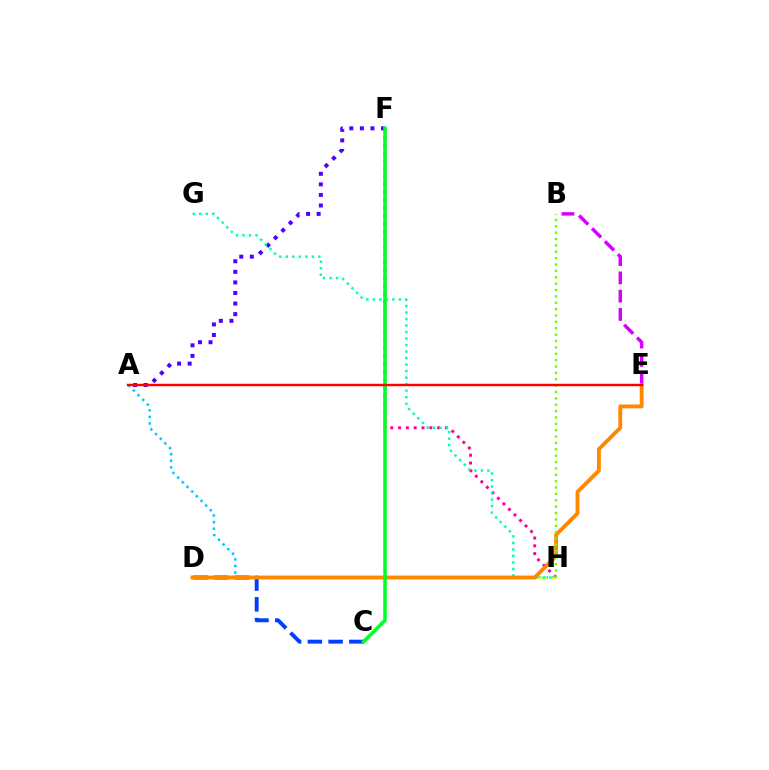{('A', 'F'): [{'color': '#4f00ff', 'line_style': 'dotted', 'thickness': 2.87}], ('B', 'E'): [{'color': '#d600ff', 'line_style': 'dashed', 'thickness': 2.48}], ('F', 'H'): [{'color': '#ff00a0', 'line_style': 'dotted', 'thickness': 2.12}], ('A', 'H'): [{'color': '#00c7ff', 'line_style': 'dotted', 'thickness': 1.79}], ('D', 'H'): [{'color': '#eeff00', 'line_style': 'dashed', 'thickness': 1.74}], ('G', 'H'): [{'color': '#00ffaf', 'line_style': 'dotted', 'thickness': 1.77}], ('C', 'D'): [{'color': '#003fff', 'line_style': 'dashed', 'thickness': 2.82}], ('D', 'E'): [{'color': '#ff8800', 'line_style': 'solid', 'thickness': 2.78}], ('B', 'H'): [{'color': '#66ff00', 'line_style': 'dotted', 'thickness': 1.73}], ('C', 'F'): [{'color': '#00ff27', 'line_style': 'solid', 'thickness': 2.56}], ('A', 'E'): [{'color': '#ff0000', 'line_style': 'solid', 'thickness': 1.76}]}